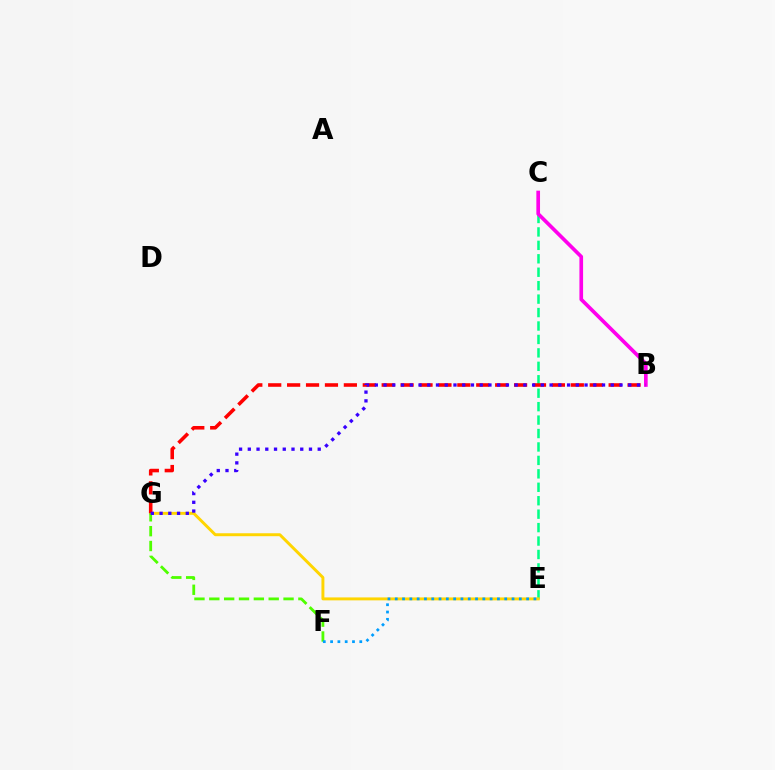{('C', 'E'): [{'color': '#00ff86', 'line_style': 'dashed', 'thickness': 1.83}], ('E', 'G'): [{'color': '#ffd500', 'line_style': 'solid', 'thickness': 2.12}], ('B', 'G'): [{'color': '#ff0000', 'line_style': 'dashed', 'thickness': 2.57}, {'color': '#3700ff', 'line_style': 'dotted', 'thickness': 2.37}], ('B', 'C'): [{'color': '#ff00ed', 'line_style': 'solid', 'thickness': 2.64}], ('F', 'G'): [{'color': '#4fff00', 'line_style': 'dashed', 'thickness': 2.02}], ('E', 'F'): [{'color': '#009eff', 'line_style': 'dotted', 'thickness': 1.98}]}